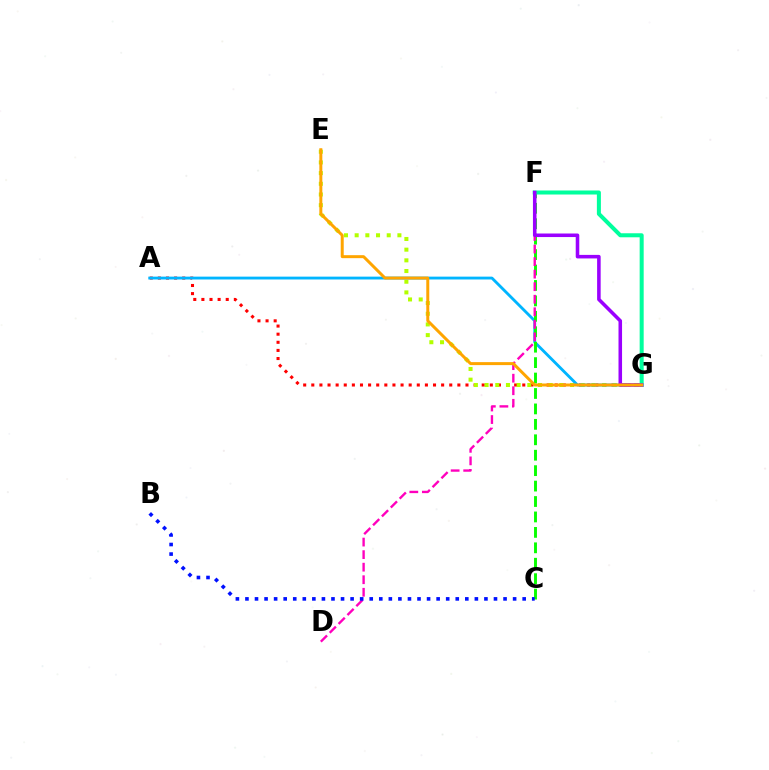{('A', 'G'): [{'color': '#ff0000', 'line_style': 'dotted', 'thickness': 2.2}, {'color': '#00b5ff', 'line_style': 'solid', 'thickness': 2.05}], ('E', 'G'): [{'color': '#b3ff00', 'line_style': 'dotted', 'thickness': 2.9}, {'color': '#ffa500', 'line_style': 'solid', 'thickness': 2.15}], ('C', 'F'): [{'color': '#08ff00', 'line_style': 'dashed', 'thickness': 2.1}], ('F', 'G'): [{'color': '#00ff9d', 'line_style': 'solid', 'thickness': 2.9}, {'color': '#9b00ff', 'line_style': 'solid', 'thickness': 2.56}], ('D', 'F'): [{'color': '#ff00bd', 'line_style': 'dashed', 'thickness': 1.7}], ('B', 'C'): [{'color': '#0010ff', 'line_style': 'dotted', 'thickness': 2.6}]}